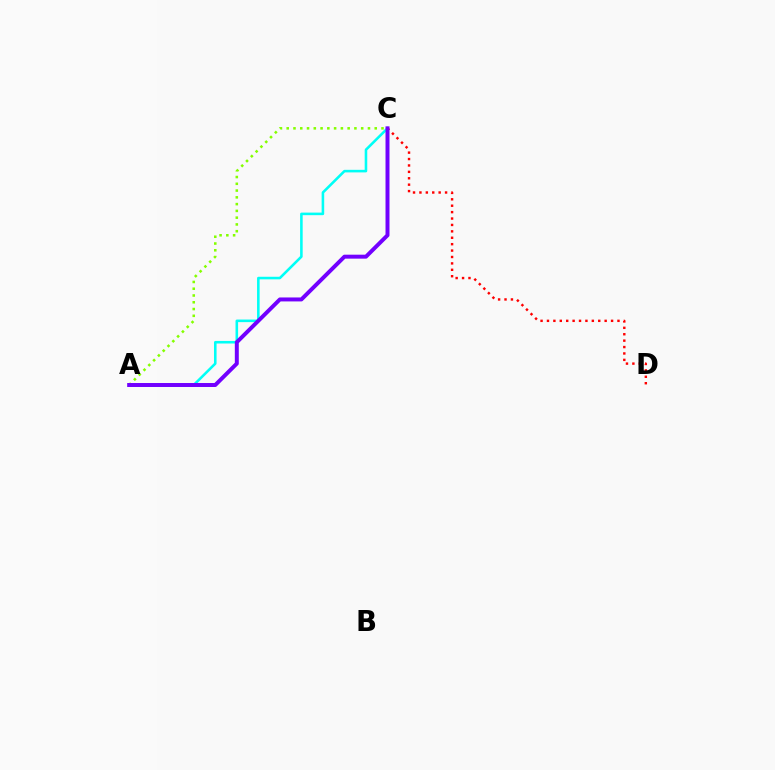{('A', 'C'): [{'color': '#00fff6', 'line_style': 'solid', 'thickness': 1.85}, {'color': '#84ff00', 'line_style': 'dotted', 'thickness': 1.84}, {'color': '#7200ff', 'line_style': 'solid', 'thickness': 2.85}], ('C', 'D'): [{'color': '#ff0000', 'line_style': 'dotted', 'thickness': 1.74}]}